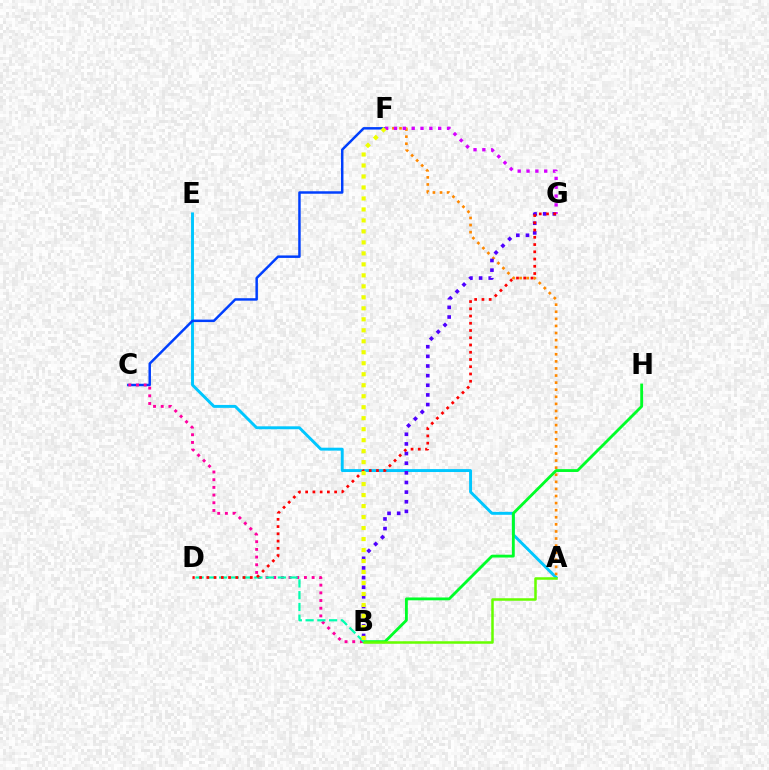{('A', 'E'): [{'color': '#00c7ff', 'line_style': 'solid', 'thickness': 2.11}], ('C', 'F'): [{'color': '#003fff', 'line_style': 'solid', 'thickness': 1.78}], ('A', 'F'): [{'color': '#ff8800', 'line_style': 'dotted', 'thickness': 1.93}], ('B', 'G'): [{'color': '#4f00ff', 'line_style': 'dotted', 'thickness': 2.62}], ('B', 'H'): [{'color': '#00ff27', 'line_style': 'solid', 'thickness': 2.04}], ('A', 'B'): [{'color': '#66ff00', 'line_style': 'solid', 'thickness': 1.81}], ('B', 'C'): [{'color': '#ff00a0', 'line_style': 'dotted', 'thickness': 2.09}], ('B', 'D'): [{'color': '#00ffaf', 'line_style': 'dashed', 'thickness': 1.6}], ('F', 'G'): [{'color': '#d600ff', 'line_style': 'dotted', 'thickness': 2.4}], ('D', 'G'): [{'color': '#ff0000', 'line_style': 'dotted', 'thickness': 1.97}], ('B', 'F'): [{'color': '#eeff00', 'line_style': 'dotted', 'thickness': 2.99}]}